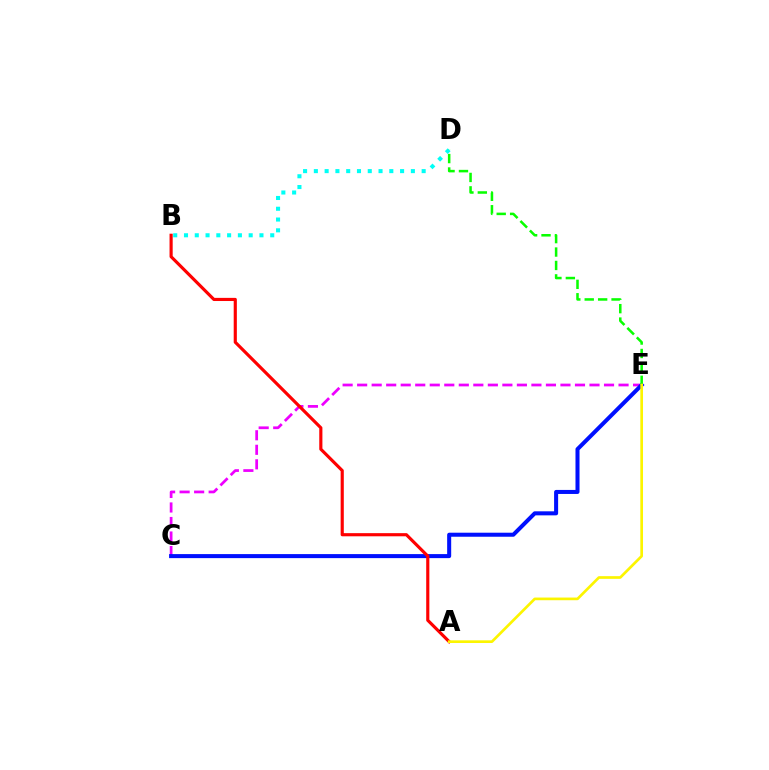{('C', 'E'): [{'color': '#ee00ff', 'line_style': 'dashed', 'thickness': 1.97}, {'color': '#0010ff', 'line_style': 'solid', 'thickness': 2.9}], ('A', 'B'): [{'color': '#ff0000', 'line_style': 'solid', 'thickness': 2.27}], ('B', 'D'): [{'color': '#00fff6', 'line_style': 'dotted', 'thickness': 2.93}], ('D', 'E'): [{'color': '#08ff00', 'line_style': 'dashed', 'thickness': 1.82}], ('A', 'E'): [{'color': '#fcf500', 'line_style': 'solid', 'thickness': 1.93}]}